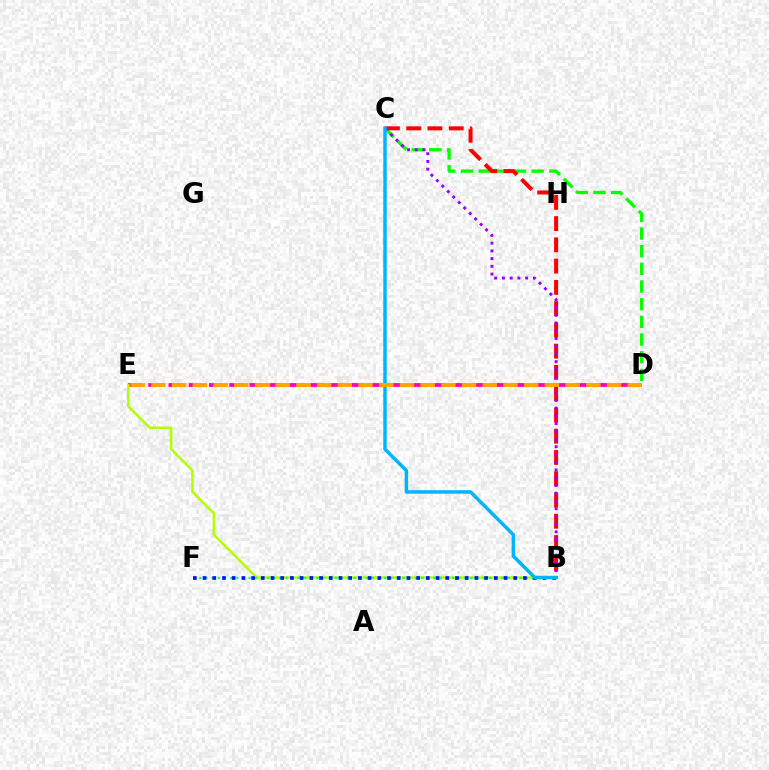{('C', 'D'): [{'color': '#08ff00', 'line_style': 'dashed', 'thickness': 2.4}], ('D', 'E'): [{'color': '#ff00bd', 'line_style': 'dashed', 'thickness': 2.75}, {'color': '#ffa500', 'line_style': 'dashed', 'thickness': 2.81}], ('B', 'E'): [{'color': '#b3ff00', 'line_style': 'solid', 'thickness': 1.78}], ('B', 'C'): [{'color': '#ff0000', 'line_style': 'dashed', 'thickness': 2.89}, {'color': '#9b00ff', 'line_style': 'dotted', 'thickness': 2.1}, {'color': '#00b5ff', 'line_style': 'solid', 'thickness': 2.5}], ('B', 'F'): [{'color': '#00ff9d', 'line_style': 'dotted', 'thickness': 1.67}, {'color': '#0010ff', 'line_style': 'dotted', 'thickness': 2.64}]}